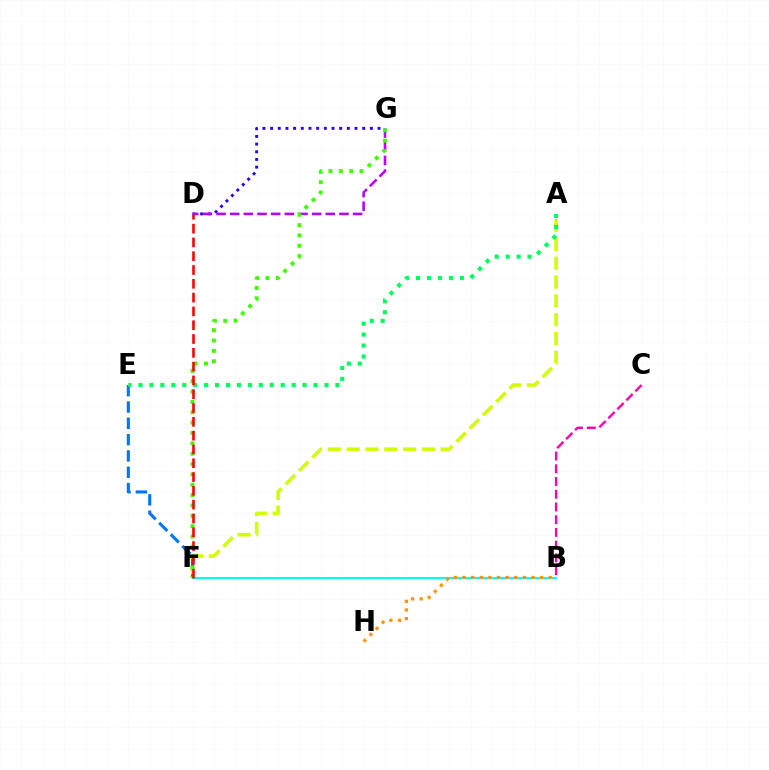{('A', 'F'): [{'color': '#d1ff00', 'line_style': 'dashed', 'thickness': 2.56}], ('E', 'F'): [{'color': '#0074ff', 'line_style': 'dashed', 'thickness': 2.22}], ('D', 'G'): [{'color': '#2500ff', 'line_style': 'dotted', 'thickness': 2.09}, {'color': '#b900ff', 'line_style': 'dashed', 'thickness': 1.86}], ('B', 'F'): [{'color': '#00fff6', 'line_style': 'solid', 'thickness': 1.5}], ('B', 'C'): [{'color': '#ff00ac', 'line_style': 'dashed', 'thickness': 1.73}], ('B', 'H'): [{'color': '#ff9400', 'line_style': 'dotted', 'thickness': 2.34}], ('A', 'E'): [{'color': '#00ff5c', 'line_style': 'dotted', 'thickness': 2.97}], ('F', 'G'): [{'color': '#3dff00', 'line_style': 'dotted', 'thickness': 2.81}], ('D', 'F'): [{'color': '#ff0000', 'line_style': 'dashed', 'thickness': 1.88}]}